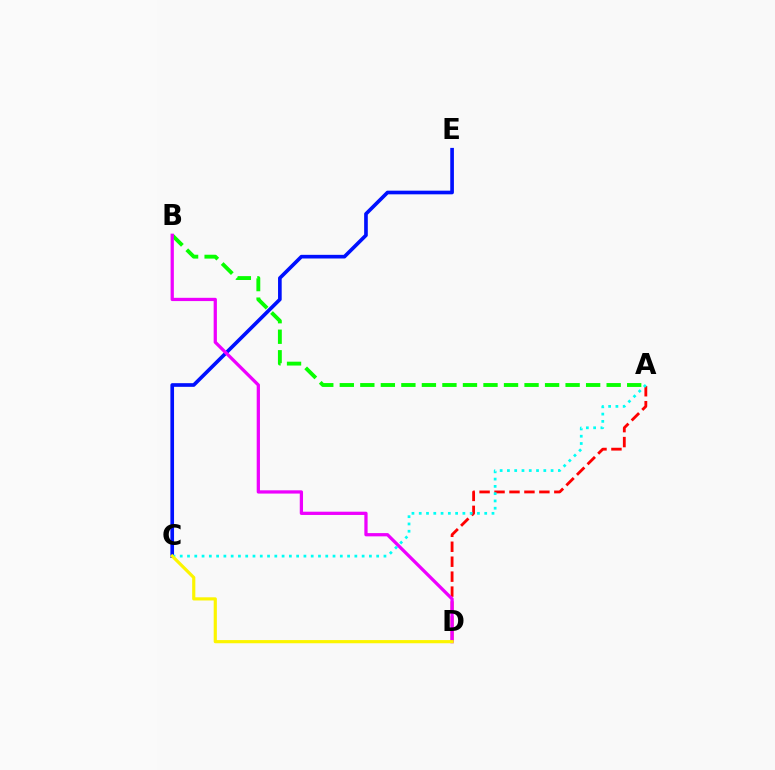{('A', 'D'): [{'color': '#ff0000', 'line_style': 'dashed', 'thickness': 2.03}], ('C', 'E'): [{'color': '#0010ff', 'line_style': 'solid', 'thickness': 2.63}], ('A', 'B'): [{'color': '#08ff00', 'line_style': 'dashed', 'thickness': 2.79}], ('B', 'D'): [{'color': '#ee00ff', 'line_style': 'solid', 'thickness': 2.35}], ('A', 'C'): [{'color': '#00fff6', 'line_style': 'dotted', 'thickness': 1.98}], ('C', 'D'): [{'color': '#fcf500', 'line_style': 'solid', 'thickness': 2.28}]}